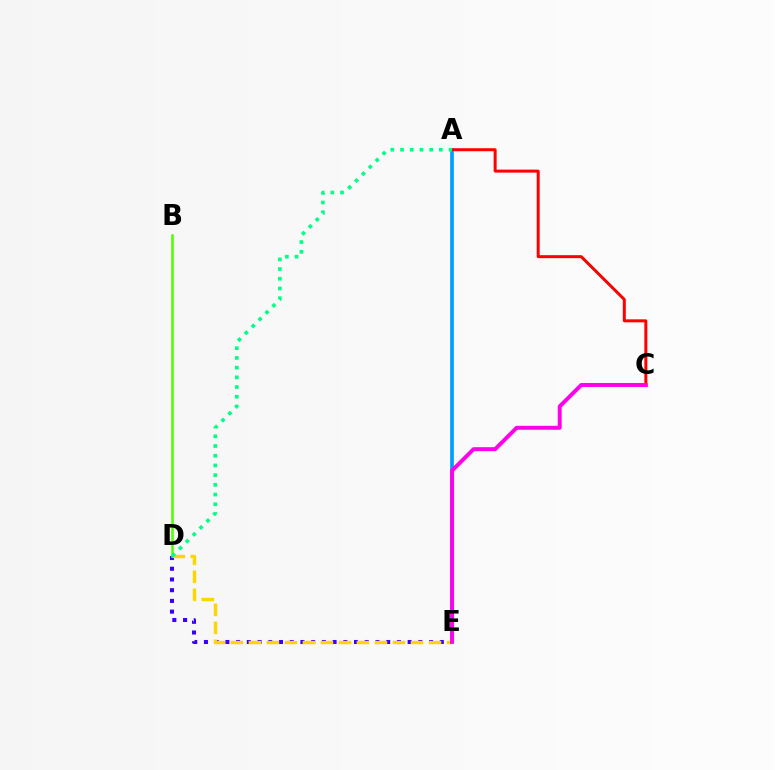{('D', 'E'): [{'color': '#3700ff', 'line_style': 'dotted', 'thickness': 2.91}, {'color': '#ffd500', 'line_style': 'dashed', 'thickness': 2.45}], ('A', 'E'): [{'color': '#009eff', 'line_style': 'solid', 'thickness': 2.65}], ('A', 'C'): [{'color': '#ff0000', 'line_style': 'solid', 'thickness': 2.16}], ('B', 'D'): [{'color': '#4fff00', 'line_style': 'solid', 'thickness': 1.84}], ('C', 'E'): [{'color': '#ff00ed', 'line_style': 'solid', 'thickness': 2.84}], ('A', 'D'): [{'color': '#00ff86', 'line_style': 'dotted', 'thickness': 2.64}]}